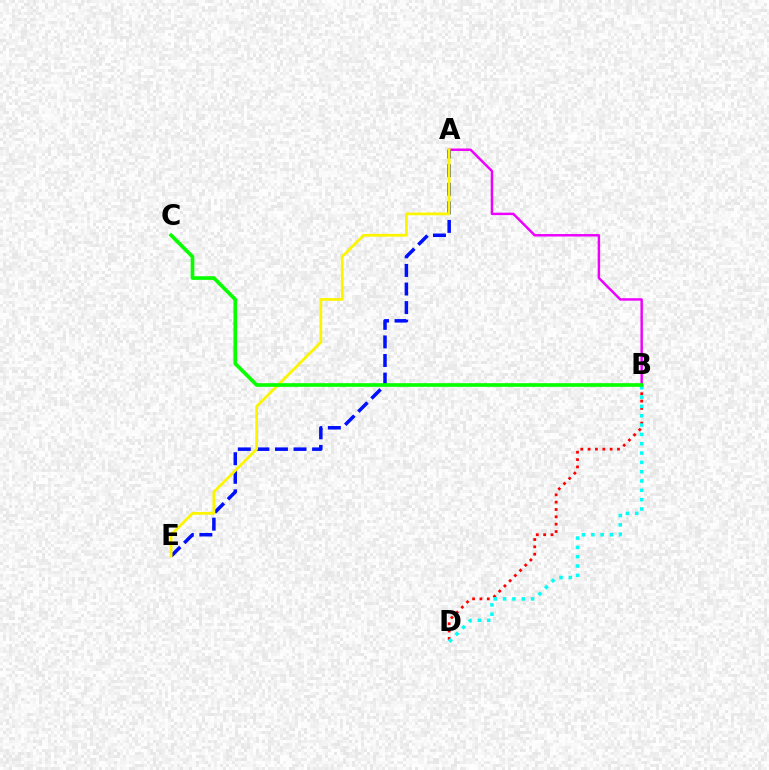{('B', 'D'): [{'color': '#ff0000', 'line_style': 'dotted', 'thickness': 2.0}, {'color': '#00fff6', 'line_style': 'dotted', 'thickness': 2.53}], ('A', 'B'): [{'color': '#ee00ff', 'line_style': 'solid', 'thickness': 1.77}], ('A', 'E'): [{'color': '#0010ff', 'line_style': 'dashed', 'thickness': 2.52}, {'color': '#fcf500', 'line_style': 'solid', 'thickness': 1.99}], ('B', 'C'): [{'color': '#08ff00', 'line_style': 'solid', 'thickness': 2.64}]}